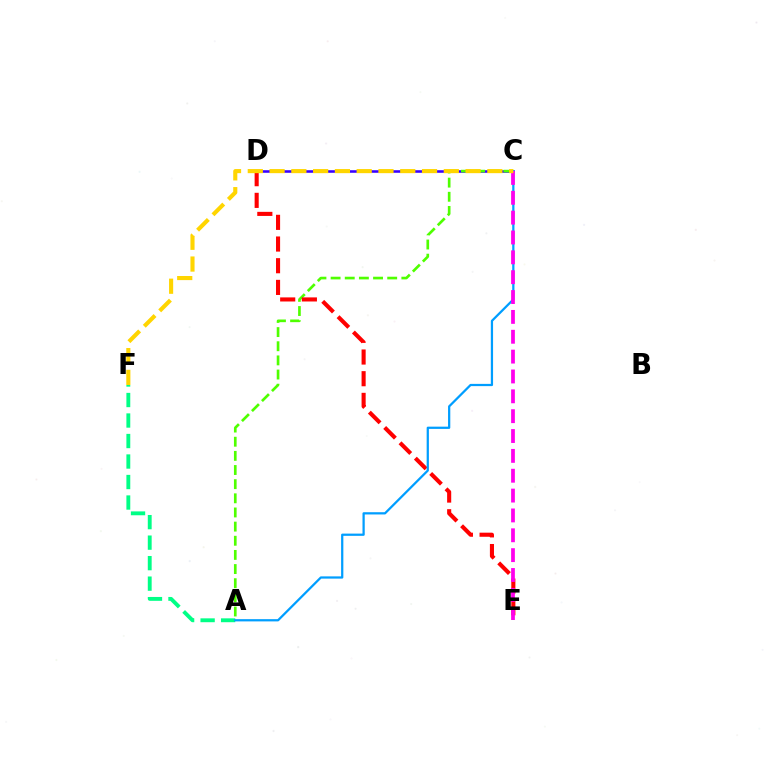{('A', 'F'): [{'color': '#00ff86', 'line_style': 'dashed', 'thickness': 2.79}], ('C', 'D'): [{'color': '#3700ff', 'line_style': 'solid', 'thickness': 1.84}], ('A', 'C'): [{'color': '#4fff00', 'line_style': 'dashed', 'thickness': 1.92}, {'color': '#009eff', 'line_style': 'solid', 'thickness': 1.62}], ('D', 'E'): [{'color': '#ff0000', 'line_style': 'dashed', 'thickness': 2.95}], ('C', 'E'): [{'color': '#ff00ed', 'line_style': 'dashed', 'thickness': 2.7}], ('C', 'F'): [{'color': '#ffd500', 'line_style': 'dashed', 'thickness': 2.96}]}